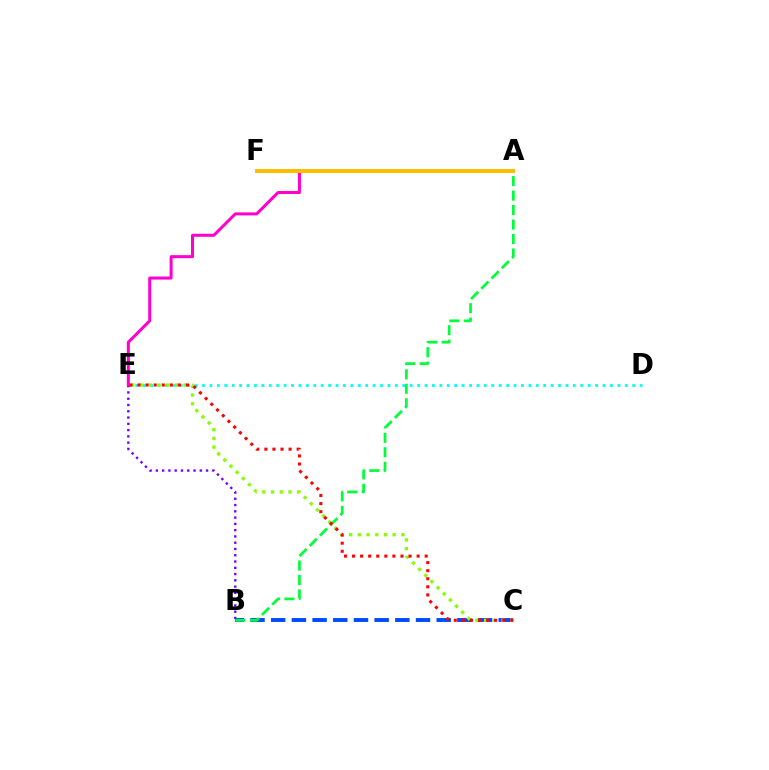{('D', 'E'): [{'color': '#00fff6', 'line_style': 'dotted', 'thickness': 2.02}], ('B', 'E'): [{'color': '#7200ff', 'line_style': 'dotted', 'thickness': 1.7}], ('A', 'E'): [{'color': '#ff00cf', 'line_style': 'solid', 'thickness': 2.18}], ('B', 'C'): [{'color': '#004bff', 'line_style': 'dashed', 'thickness': 2.81}], ('C', 'E'): [{'color': '#84ff00', 'line_style': 'dotted', 'thickness': 2.37}, {'color': '#ff0000', 'line_style': 'dotted', 'thickness': 2.19}], ('A', 'B'): [{'color': '#00ff39', 'line_style': 'dashed', 'thickness': 1.97}], ('A', 'F'): [{'color': '#ffbd00', 'line_style': 'solid', 'thickness': 2.87}]}